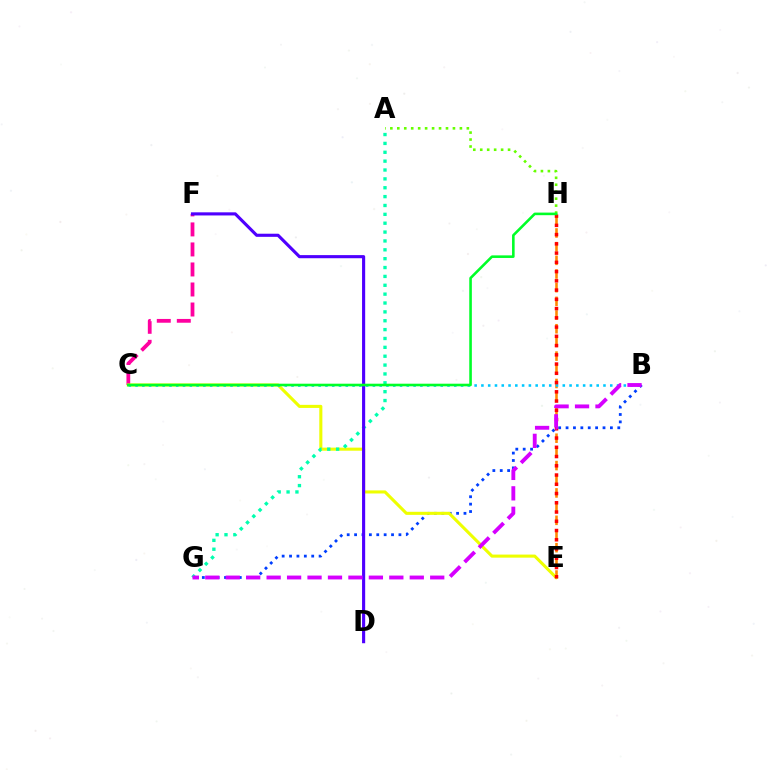{('E', 'H'): [{'color': '#ff8800', 'line_style': 'dashed', 'thickness': 1.86}, {'color': '#ff0000', 'line_style': 'dotted', 'thickness': 2.51}], ('B', 'G'): [{'color': '#003fff', 'line_style': 'dotted', 'thickness': 2.01}, {'color': '#d600ff', 'line_style': 'dashed', 'thickness': 2.78}], ('C', 'F'): [{'color': '#ff00a0', 'line_style': 'dashed', 'thickness': 2.72}], ('C', 'E'): [{'color': '#eeff00', 'line_style': 'solid', 'thickness': 2.22}], ('A', 'H'): [{'color': '#66ff00', 'line_style': 'dotted', 'thickness': 1.89}], ('B', 'C'): [{'color': '#00c7ff', 'line_style': 'dotted', 'thickness': 1.84}], ('A', 'G'): [{'color': '#00ffaf', 'line_style': 'dotted', 'thickness': 2.41}], ('D', 'F'): [{'color': '#4f00ff', 'line_style': 'solid', 'thickness': 2.25}], ('C', 'H'): [{'color': '#00ff27', 'line_style': 'solid', 'thickness': 1.86}]}